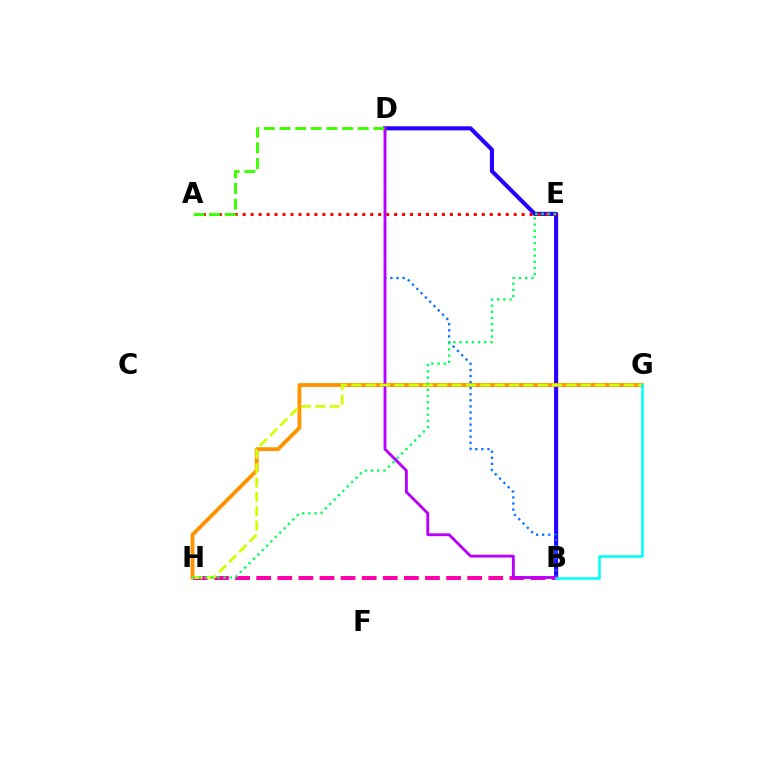{('B', 'D'): [{'color': '#2500ff', 'line_style': 'solid', 'thickness': 2.95}, {'color': '#0074ff', 'line_style': 'dotted', 'thickness': 1.65}, {'color': '#b900ff', 'line_style': 'solid', 'thickness': 2.06}], ('G', 'H'): [{'color': '#ff9400', 'line_style': 'solid', 'thickness': 2.77}, {'color': '#d1ff00', 'line_style': 'dashed', 'thickness': 1.95}], ('A', 'E'): [{'color': '#ff0000', 'line_style': 'dotted', 'thickness': 2.17}], ('B', 'H'): [{'color': '#ff00ac', 'line_style': 'dashed', 'thickness': 2.87}], ('B', 'G'): [{'color': '#00fff6', 'line_style': 'solid', 'thickness': 1.84}], ('E', 'H'): [{'color': '#00ff5c', 'line_style': 'dotted', 'thickness': 1.68}], ('A', 'D'): [{'color': '#3dff00', 'line_style': 'dashed', 'thickness': 2.12}]}